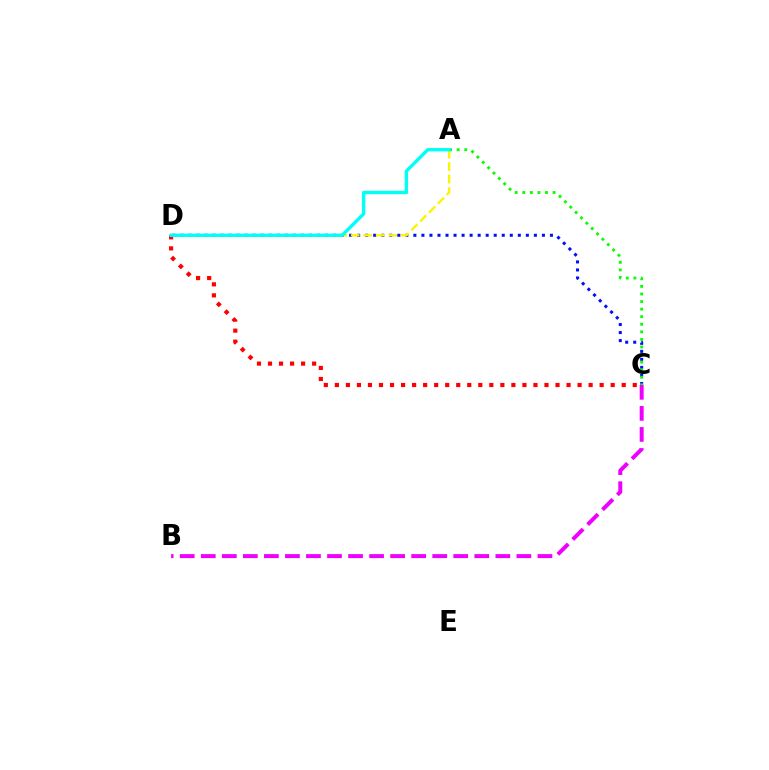{('C', 'D'): [{'color': '#0010ff', 'line_style': 'dotted', 'thickness': 2.18}, {'color': '#ff0000', 'line_style': 'dotted', 'thickness': 3.0}], ('A', 'C'): [{'color': '#08ff00', 'line_style': 'dotted', 'thickness': 2.06}], ('B', 'C'): [{'color': '#ee00ff', 'line_style': 'dashed', 'thickness': 2.86}], ('A', 'D'): [{'color': '#fcf500', 'line_style': 'dashed', 'thickness': 1.7}, {'color': '#00fff6', 'line_style': 'solid', 'thickness': 2.43}]}